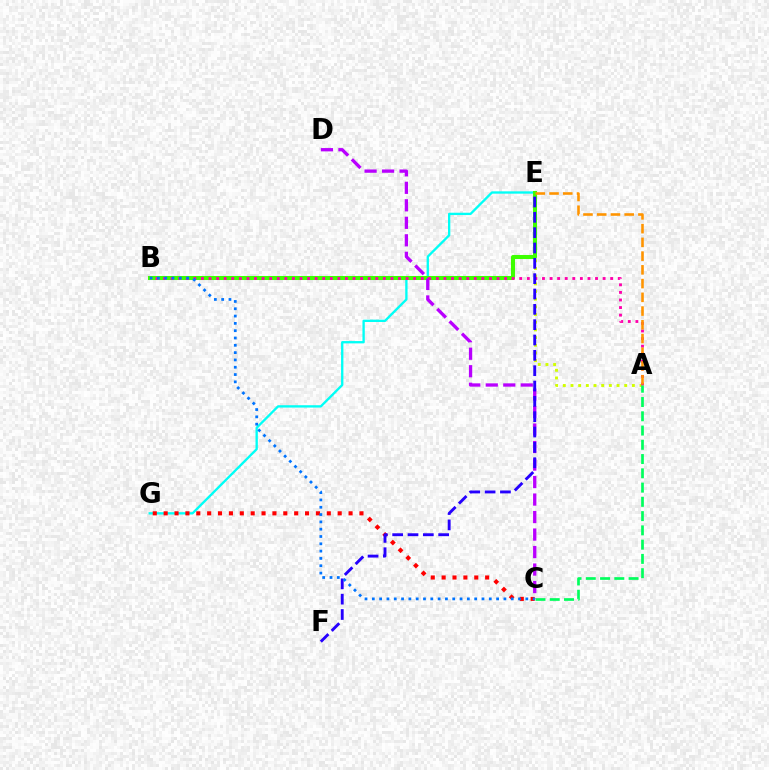{('A', 'E'): [{'color': '#d1ff00', 'line_style': 'dotted', 'thickness': 2.09}, {'color': '#ff9400', 'line_style': 'dashed', 'thickness': 1.87}], ('E', 'G'): [{'color': '#00fff6', 'line_style': 'solid', 'thickness': 1.68}], ('B', 'E'): [{'color': '#3dff00', 'line_style': 'solid', 'thickness': 2.91}], ('C', 'G'): [{'color': '#ff0000', 'line_style': 'dotted', 'thickness': 2.96}], ('C', 'D'): [{'color': '#b900ff', 'line_style': 'dashed', 'thickness': 2.38}], ('A', 'B'): [{'color': '#ff00ac', 'line_style': 'dotted', 'thickness': 2.06}], ('E', 'F'): [{'color': '#2500ff', 'line_style': 'dashed', 'thickness': 2.08}], ('B', 'C'): [{'color': '#0074ff', 'line_style': 'dotted', 'thickness': 1.99}], ('A', 'C'): [{'color': '#00ff5c', 'line_style': 'dashed', 'thickness': 1.94}]}